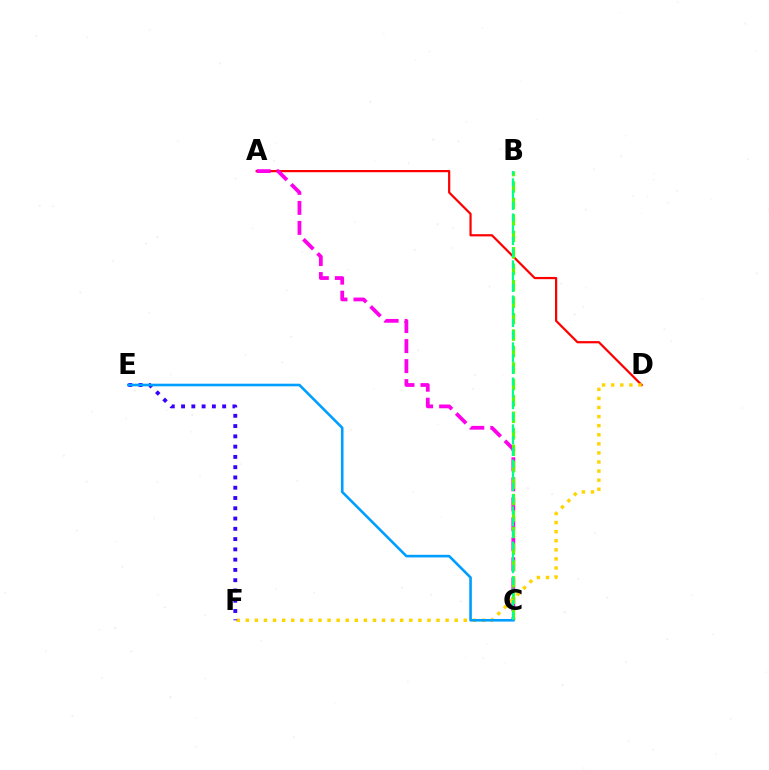{('A', 'D'): [{'color': '#ff0000', 'line_style': 'solid', 'thickness': 1.6}], ('A', 'C'): [{'color': '#ff00ed', 'line_style': 'dashed', 'thickness': 2.72}], ('B', 'C'): [{'color': '#4fff00', 'line_style': 'dashed', 'thickness': 2.23}, {'color': '#00ff86', 'line_style': 'dashed', 'thickness': 1.59}], ('D', 'F'): [{'color': '#ffd500', 'line_style': 'dotted', 'thickness': 2.47}], ('E', 'F'): [{'color': '#3700ff', 'line_style': 'dotted', 'thickness': 2.79}], ('C', 'E'): [{'color': '#009eff', 'line_style': 'solid', 'thickness': 1.88}]}